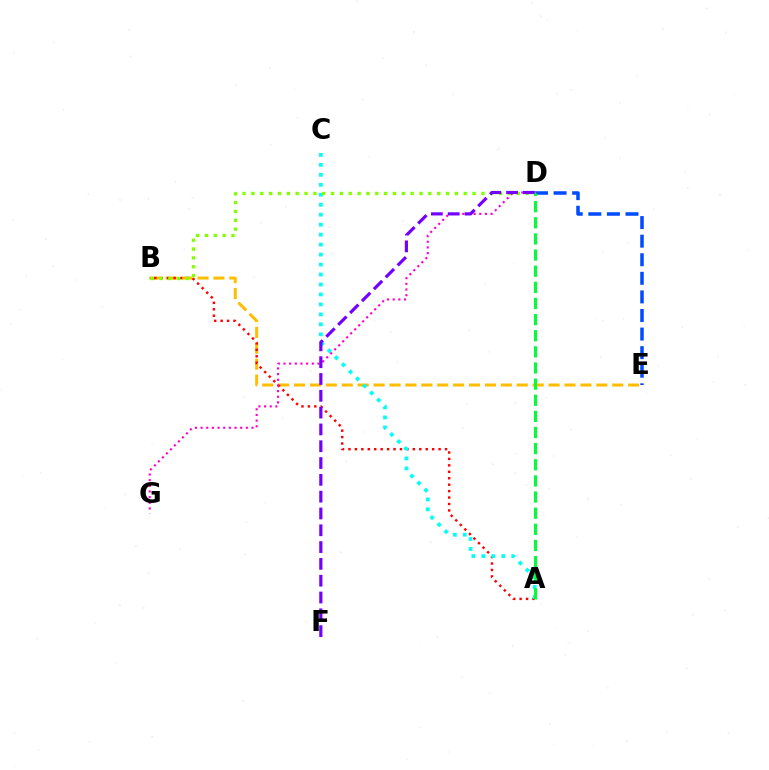{('D', 'E'): [{'color': '#004bff', 'line_style': 'dashed', 'thickness': 2.52}], ('B', 'E'): [{'color': '#ffbd00', 'line_style': 'dashed', 'thickness': 2.16}], ('A', 'B'): [{'color': '#ff0000', 'line_style': 'dotted', 'thickness': 1.75}], ('A', 'C'): [{'color': '#00fff6', 'line_style': 'dotted', 'thickness': 2.71}], ('D', 'G'): [{'color': '#ff00cf', 'line_style': 'dotted', 'thickness': 1.54}], ('B', 'D'): [{'color': '#84ff00', 'line_style': 'dotted', 'thickness': 2.4}], ('D', 'F'): [{'color': '#7200ff', 'line_style': 'dashed', 'thickness': 2.28}], ('A', 'D'): [{'color': '#00ff39', 'line_style': 'dashed', 'thickness': 2.19}]}